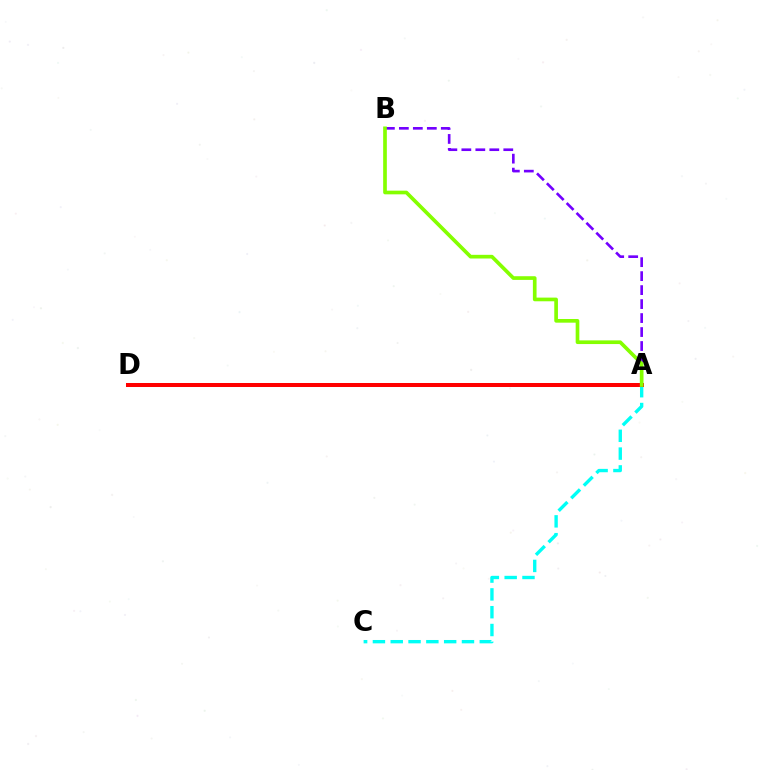{('A', 'B'): [{'color': '#7200ff', 'line_style': 'dashed', 'thickness': 1.9}, {'color': '#84ff00', 'line_style': 'solid', 'thickness': 2.65}], ('A', 'C'): [{'color': '#00fff6', 'line_style': 'dashed', 'thickness': 2.42}], ('A', 'D'): [{'color': '#ff0000', 'line_style': 'solid', 'thickness': 2.89}]}